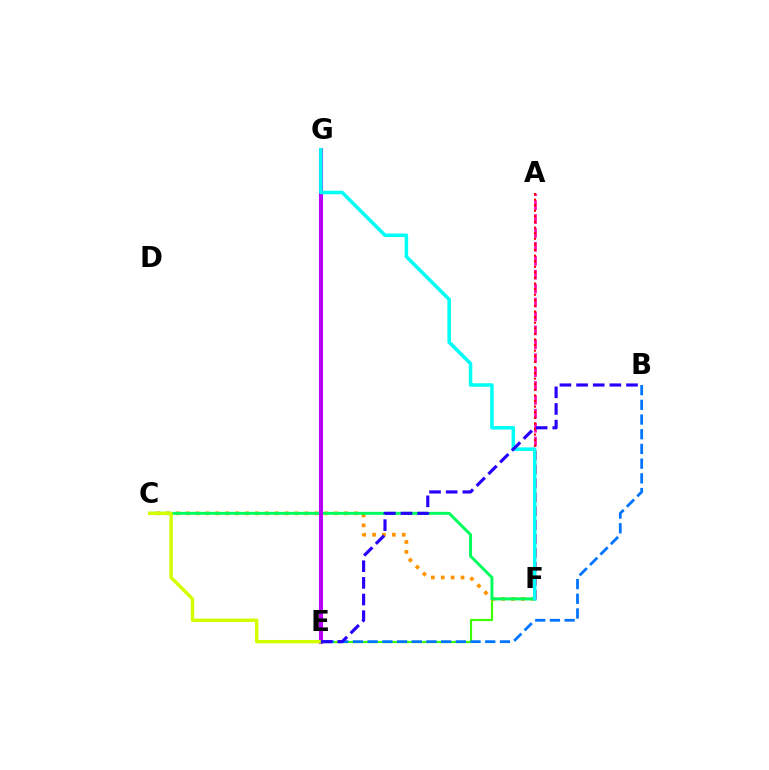{('E', 'F'): [{'color': '#3dff00', 'line_style': 'solid', 'thickness': 1.56}], ('C', 'F'): [{'color': '#ff9400', 'line_style': 'dotted', 'thickness': 2.69}, {'color': '#00ff5c', 'line_style': 'solid', 'thickness': 2.13}], ('A', 'F'): [{'color': '#ff00ac', 'line_style': 'dashed', 'thickness': 1.89}, {'color': '#ff0000', 'line_style': 'dotted', 'thickness': 1.52}], ('E', 'G'): [{'color': '#b900ff', 'line_style': 'solid', 'thickness': 2.92}], ('C', 'E'): [{'color': '#d1ff00', 'line_style': 'solid', 'thickness': 2.45}], ('B', 'E'): [{'color': '#0074ff', 'line_style': 'dashed', 'thickness': 2.0}, {'color': '#2500ff', 'line_style': 'dashed', 'thickness': 2.26}], ('F', 'G'): [{'color': '#00fff6', 'line_style': 'solid', 'thickness': 2.53}]}